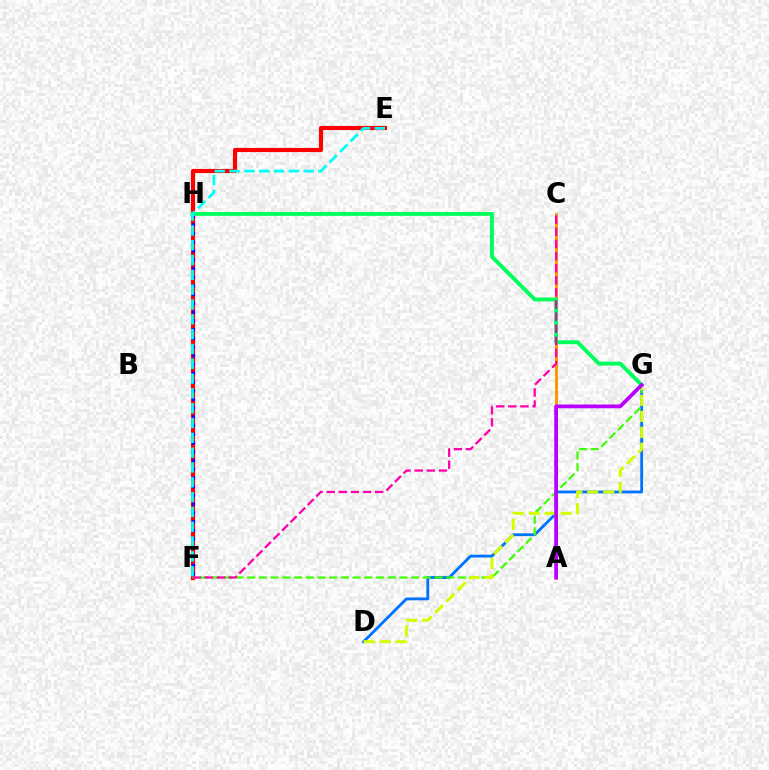{('A', 'C'): [{'color': '#ff9400', 'line_style': 'solid', 'thickness': 2.09}], ('E', 'F'): [{'color': '#ff0000', 'line_style': 'solid', 'thickness': 2.98}, {'color': '#00fff6', 'line_style': 'dashed', 'thickness': 2.01}], ('F', 'H'): [{'color': '#2500ff', 'line_style': 'dotted', 'thickness': 2.37}], ('D', 'G'): [{'color': '#0074ff', 'line_style': 'solid', 'thickness': 2.03}, {'color': '#d1ff00', 'line_style': 'dashed', 'thickness': 2.17}], ('F', 'G'): [{'color': '#3dff00', 'line_style': 'dashed', 'thickness': 1.59}], ('G', 'H'): [{'color': '#00ff5c', 'line_style': 'solid', 'thickness': 2.81}], ('C', 'F'): [{'color': '#ff00ac', 'line_style': 'dashed', 'thickness': 1.64}], ('A', 'G'): [{'color': '#b900ff', 'line_style': 'solid', 'thickness': 2.71}]}